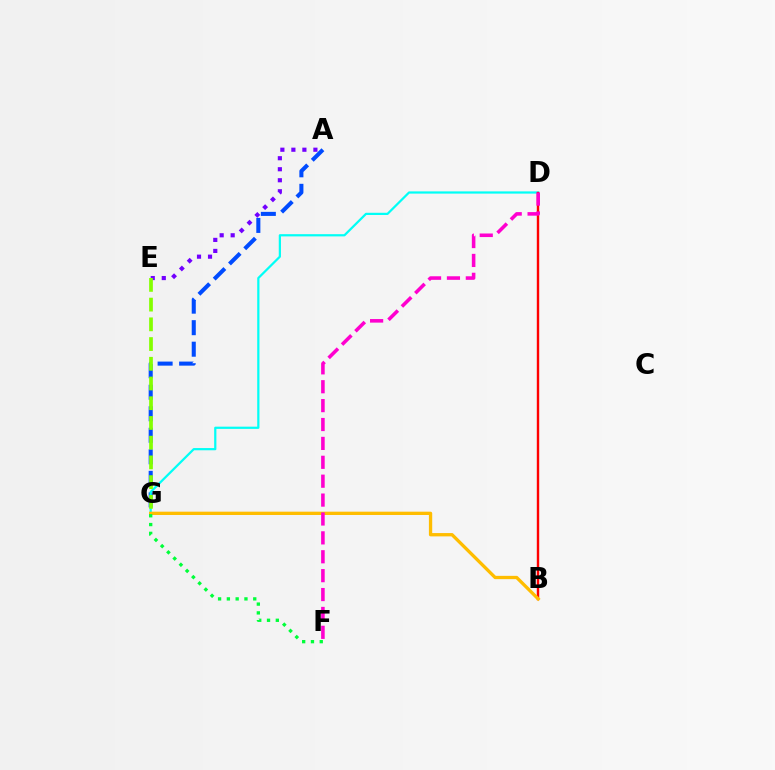{('A', 'E'): [{'color': '#7200ff', 'line_style': 'dotted', 'thickness': 2.99}], ('A', 'G'): [{'color': '#004bff', 'line_style': 'dashed', 'thickness': 2.92}], ('D', 'G'): [{'color': '#00fff6', 'line_style': 'solid', 'thickness': 1.6}], ('B', 'D'): [{'color': '#ff0000', 'line_style': 'solid', 'thickness': 1.73}], ('B', 'G'): [{'color': '#ffbd00', 'line_style': 'solid', 'thickness': 2.38}], ('D', 'F'): [{'color': '#ff00cf', 'line_style': 'dashed', 'thickness': 2.57}], ('E', 'G'): [{'color': '#84ff00', 'line_style': 'dashed', 'thickness': 2.68}], ('F', 'G'): [{'color': '#00ff39', 'line_style': 'dotted', 'thickness': 2.39}]}